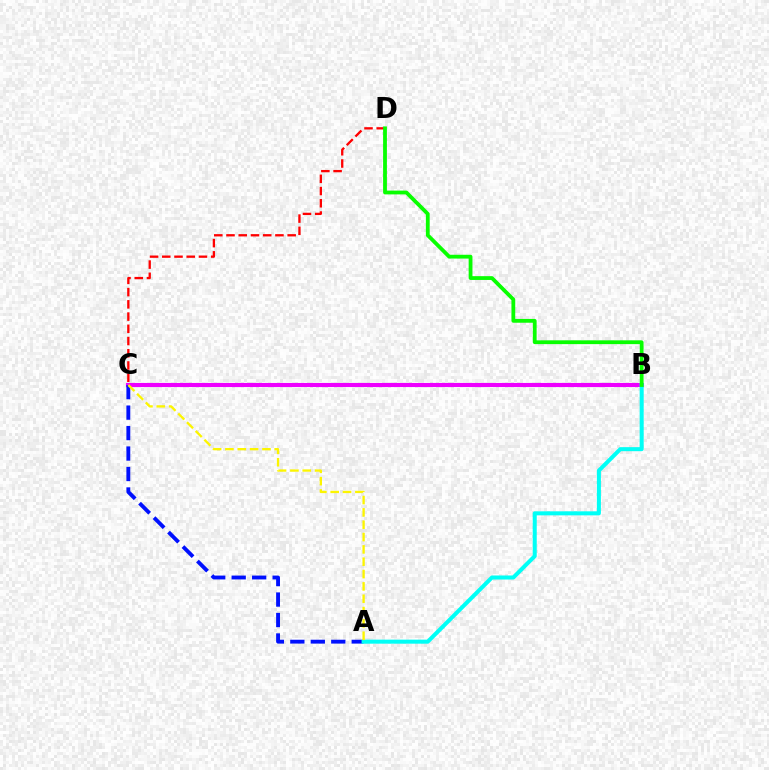{('B', 'C'): [{'color': '#ee00ff', 'line_style': 'solid', 'thickness': 2.95}], ('A', 'C'): [{'color': '#0010ff', 'line_style': 'dashed', 'thickness': 2.78}, {'color': '#fcf500', 'line_style': 'dashed', 'thickness': 1.68}], ('A', 'B'): [{'color': '#00fff6', 'line_style': 'solid', 'thickness': 2.91}], ('C', 'D'): [{'color': '#ff0000', 'line_style': 'dashed', 'thickness': 1.66}], ('B', 'D'): [{'color': '#08ff00', 'line_style': 'solid', 'thickness': 2.73}]}